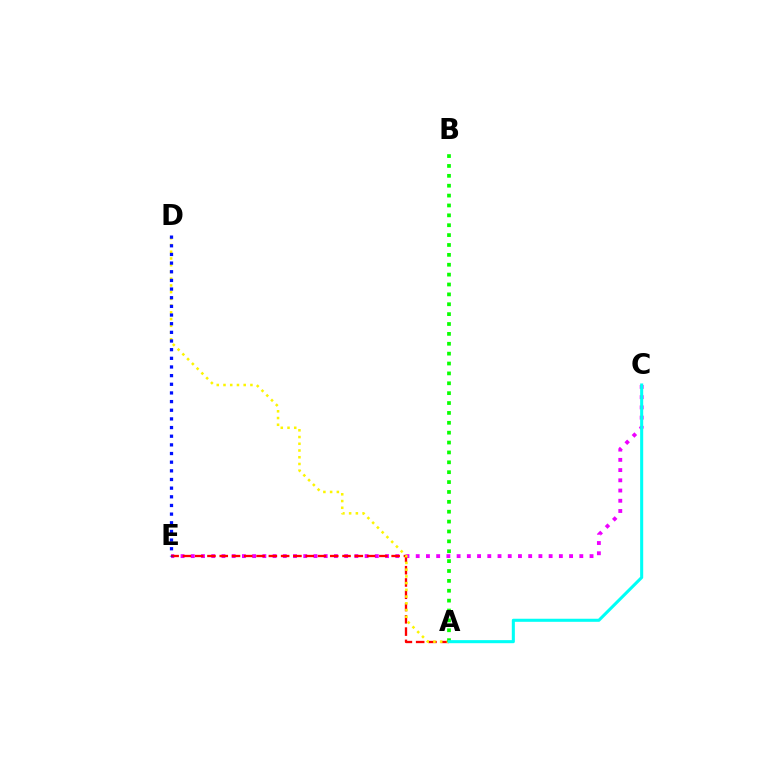{('C', 'E'): [{'color': '#ee00ff', 'line_style': 'dotted', 'thickness': 2.78}], ('A', 'E'): [{'color': '#ff0000', 'line_style': 'dashed', 'thickness': 1.67}], ('A', 'D'): [{'color': '#fcf500', 'line_style': 'dotted', 'thickness': 1.83}], ('A', 'B'): [{'color': '#08ff00', 'line_style': 'dotted', 'thickness': 2.68}], ('A', 'C'): [{'color': '#00fff6', 'line_style': 'solid', 'thickness': 2.2}], ('D', 'E'): [{'color': '#0010ff', 'line_style': 'dotted', 'thickness': 2.35}]}